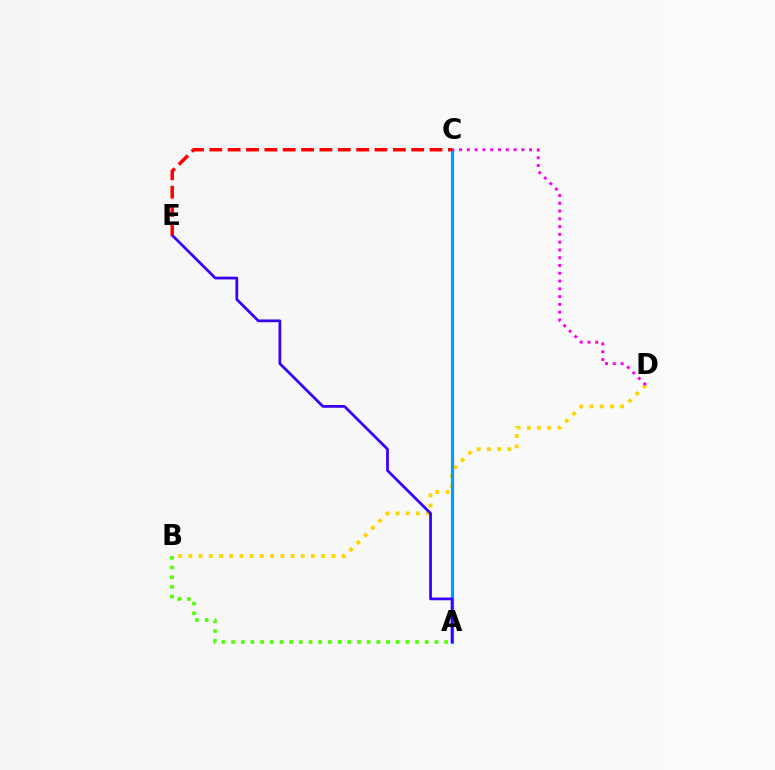{('B', 'D'): [{'color': '#ffd500', 'line_style': 'dotted', 'thickness': 2.78}], ('A', 'C'): [{'color': '#00ff86', 'line_style': 'dashed', 'thickness': 1.81}, {'color': '#009eff', 'line_style': 'solid', 'thickness': 2.29}], ('A', 'E'): [{'color': '#3700ff', 'line_style': 'solid', 'thickness': 1.98}], ('C', 'D'): [{'color': '#ff00ed', 'line_style': 'dotted', 'thickness': 2.11}], ('C', 'E'): [{'color': '#ff0000', 'line_style': 'dashed', 'thickness': 2.49}], ('A', 'B'): [{'color': '#4fff00', 'line_style': 'dotted', 'thickness': 2.63}]}